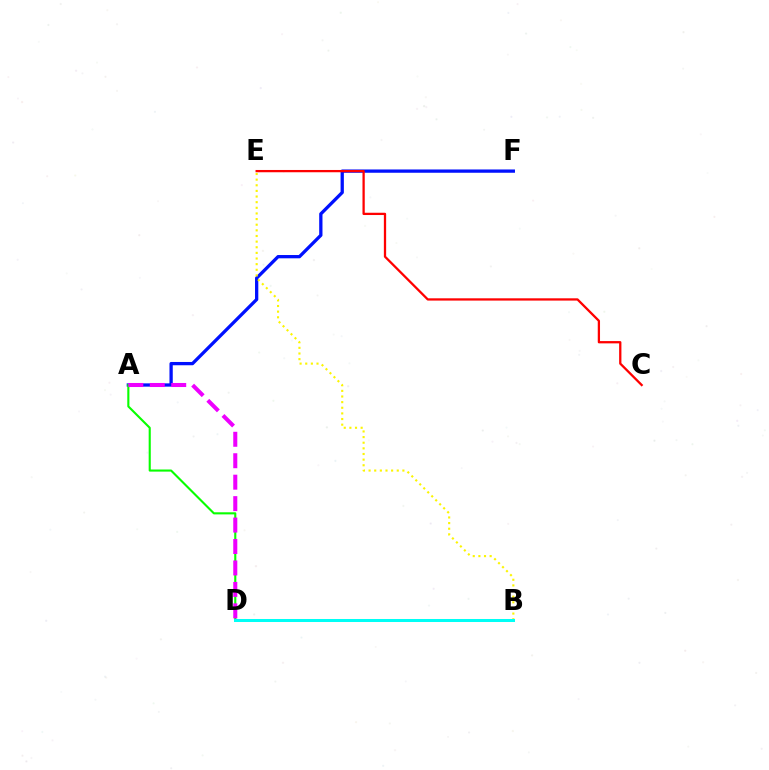{('A', 'F'): [{'color': '#0010ff', 'line_style': 'solid', 'thickness': 2.36}], ('B', 'E'): [{'color': '#fcf500', 'line_style': 'dotted', 'thickness': 1.53}], ('A', 'D'): [{'color': '#08ff00', 'line_style': 'solid', 'thickness': 1.52}, {'color': '#ee00ff', 'line_style': 'dashed', 'thickness': 2.91}], ('C', 'E'): [{'color': '#ff0000', 'line_style': 'solid', 'thickness': 1.64}], ('B', 'D'): [{'color': '#00fff6', 'line_style': 'solid', 'thickness': 2.17}]}